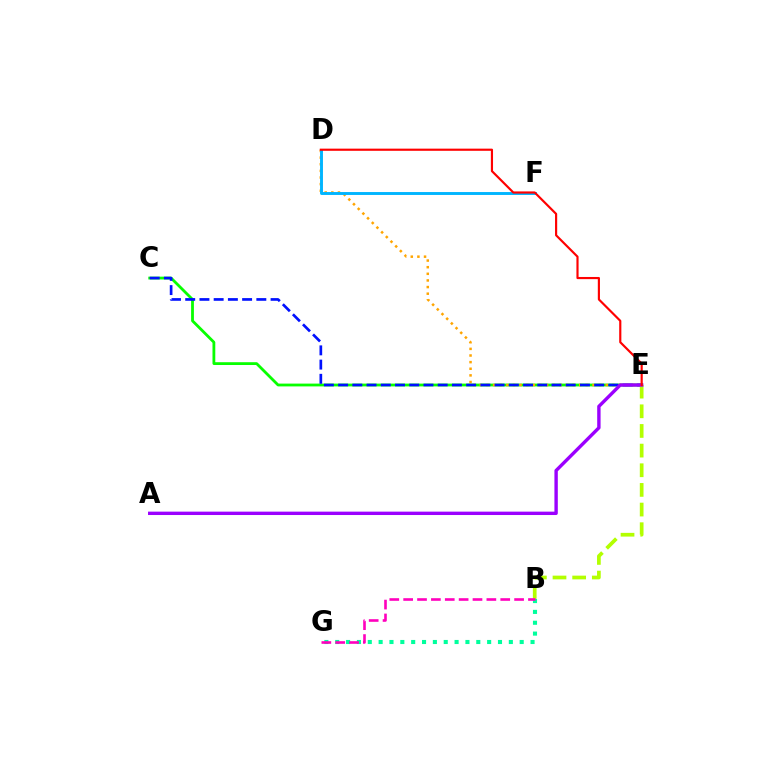{('C', 'E'): [{'color': '#08ff00', 'line_style': 'solid', 'thickness': 2.02}, {'color': '#0010ff', 'line_style': 'dashed', 'thickness': 1.93}], ('D', 'E'): [{'color': '#ffa500', 'line_style': 'dotted', 'thickness': 1.8}, {'color': '#ff0000', 'line_style': 'solid', 'thickness': 1.56}], ('B', 'G'): [{'color': '#00ff9d', 'line_style': 'dotted', 'thickness': 2.95}, {'color': '#ff00bd', 'line_style': 'dashed', 'thickness': 1.88}], ('B', 'E'): [{'color': '#b3ff00', 'line_style': 'dashed', 'thickness': 2.67}], ('D', 'F'): [{'color': '#00b5ff', 'line_style': 'solid', 'thickness': 2.1}], ('A', 'E'): [{'color': '#9b00ff', 'line_style': 'solid', 'thickness': 2.44}]}